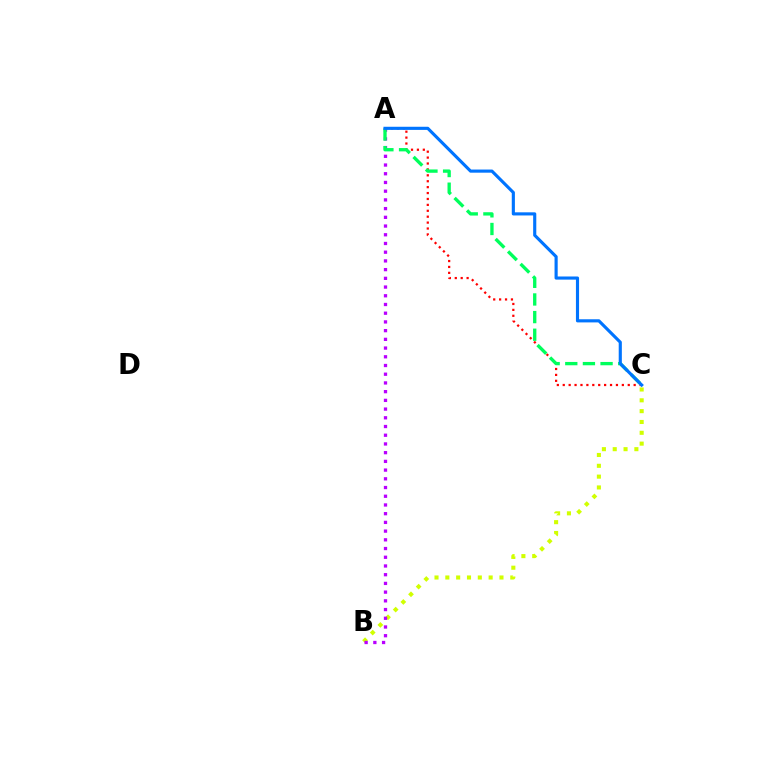{('B', 'C'): [{'color': '#d1ff00', 'line_style': 'dotted', 'thickness': 2.94}], ('A', 'C'): [{'color': '#ff0000', 'line_style': 'dotted', 'thickness': 1.61}, {'color': '#00ff5c', 'line_style': 'dashed', 'thickness': 2.4}, {'color': '#0074ff', 'line_style': 'solid', 'thickness': 2.26}], ('A', 'B'): [{'color': '#b900ff', 'line_style': 'dotted', 'thickness': 2.37}]}